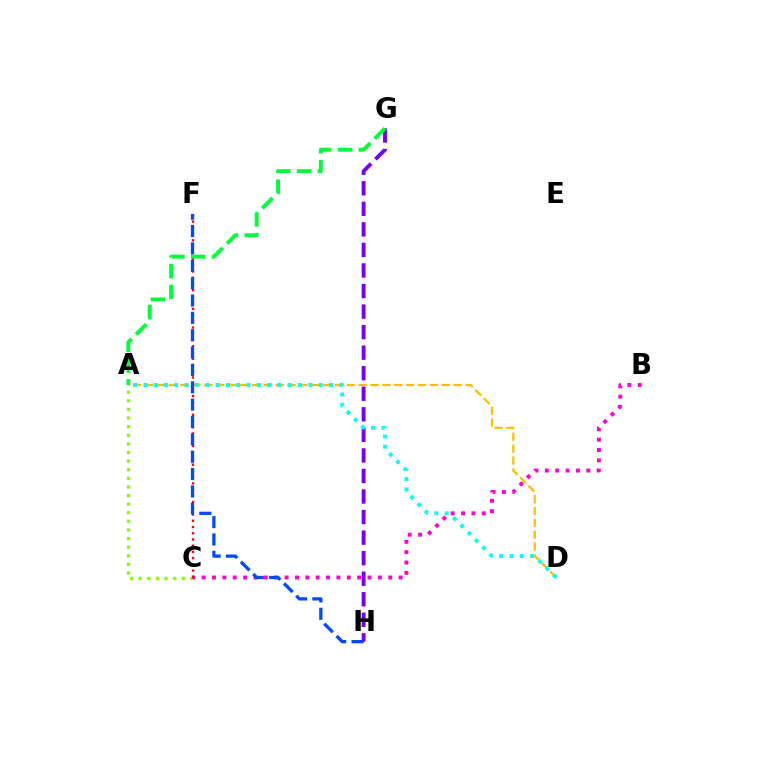{('A', 'D'): [{'color': '#ffbd00', 'line_style': 'dashed', 'thickness': 1.61}, {'color': '#00fff6', 'line_style': 'dotted', 'thickness': 2.8}], ('A', 'C'): [{'color': '#84ff00', 'line_style': 'dotted', 'thickness': 2.34}], ('B', 'C'): [{'color': '#ff00cf', 'line_style': 'dotted', 'thickness': 2.82}], ('C', 'F'): [{'color': '#ff0000', 'line_style': 'dotted', 'thickness': 1.69}], ('F', 'H'): [{'color': '#004bff', 'line_style': 'dashed', 'thickness': 2.36}], ('G', 'H'): [{'color': '#7200ff', 'line_style': 'dashed', 'thickness': 2.79}], ('A', 'G'): [{'color': '#00ff39', 'line_style': 'dashed', 'thickness': 2.82}]}